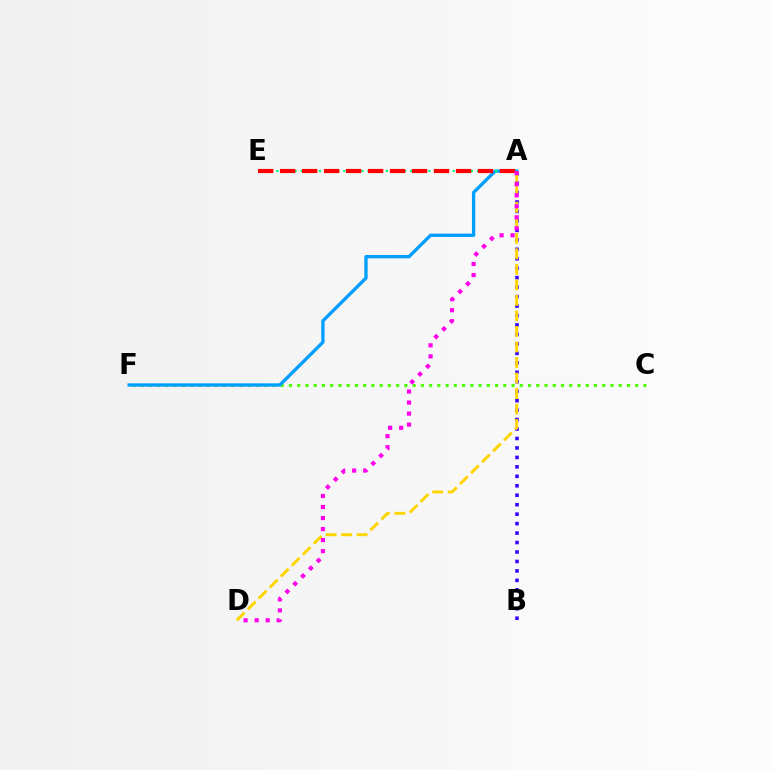{('A', 'B'): [{'color': '#3700ff', 'line_style': 'dotted', 'thickness': 2.57}], ('C', 'F'): [{'color': '#4fff00', 'line_style': 'dotted', 'thickness': 2.24}], ('A', 'F'): [{'color': '#009eff', 'line_style': 'solid', 'thickness': 2.4}], ('A', 'D'): [{'color': '#ffd500', 'line_style': 'dashed', 'thickness': 2.11}, {'color': '#ff00ed', 'line_style': 'dotted', 'thickness': 3.0}], ('A', 'E'): [{'color': '#00ff86', 'line_style': 'dotted', 'thickness': 1.65}, {'color': '#ff0000', 'line_style': 'dashed', 'thickness': 2.99}]}